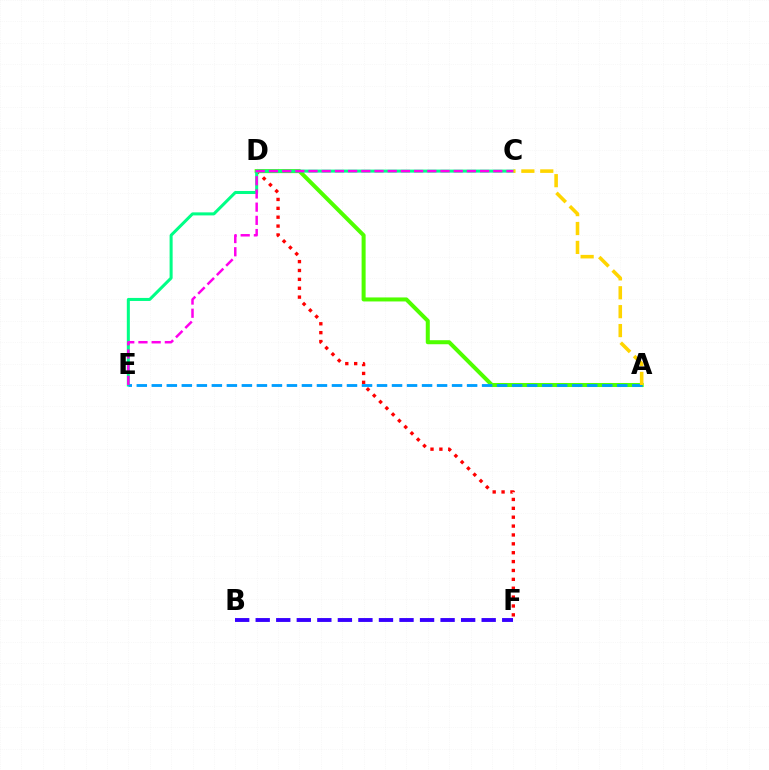{('B', 'F'): [{'color': '#3700ff', 'line_style': 'dashed', 'thickness': 2.79}], ('D', 'F'): [{'color': '#ff0000', 'line_style': 'dotted', 'thickness': 2.41}], ('A', 'D'): [{'color': '#4fff00', 'line_style': 'solid', 'thickness': 2.89}], ('C', 'E'): [{'color': '#00ff86', 'line_style': 'solid', 'thickness': 2.18}, {'color': '#ff00ed', 'line_style': 'dashed', 'thickness': 1.79}], ('A', 'E'): [{'color': '#009eff', 'line_style': 'dashed', 'thickness': 2.04}], ('A', 'C'): [{'color': '#ffd500', 'line_style': 'dashed', 'thickness': 2.57}]}